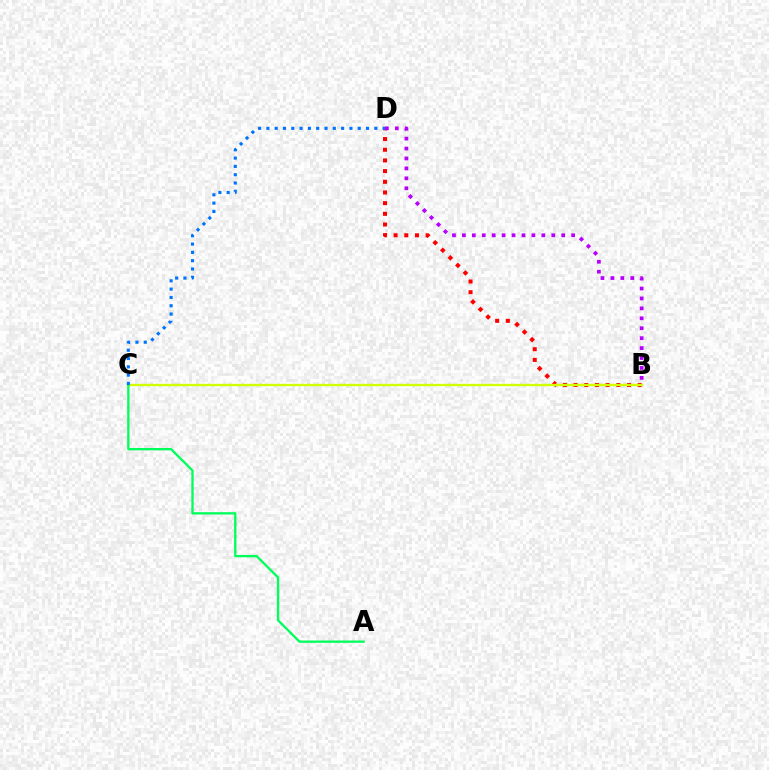{('B', 'D'): [{'color': '#ff0000', 'line_style': 'dotted', 'thickness': 2.9}, {'color': '#b900ff', 'line_style': 'dotted', 'thickness': 2.7}], ('B', 'C'): [{'color': '#d1ff00', 'line_style': 'solid', 'thickness': 1.68}], ('A', 'C'): [{'color': '#00ff5c', 'line_style': 'solid', 'thickness': 1.67}], ('C', 'D'): [{'color': '#0074ff', 'line_style': 'dotted', 'thickness': 2.26}]}